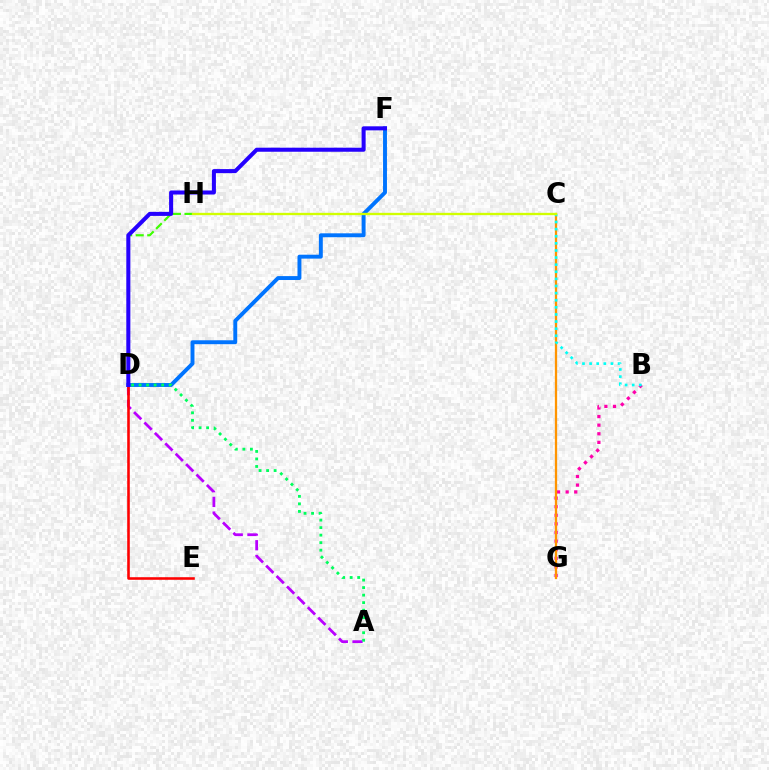{('A', 'D'): [{'color': '#b900ff', 'line_style': 'dashed', 'thickness': 2.0}, {'color': '#00ff5c', 'line_style': 'dotted', 'thickness': 2.04}], ('D', 'E'): [{'color': '#ff0000', 'line_style': 'solid', 'thickness': 1.85}], ('B', 'G'): [{'color': '#ff00ac', 'line_style': 'dotted', 'thickness': 2.34}], ('C', 'G'): [{'color': '#ff9400', 'line_style': 'solid', 'thickness': 1.65}], ('D', 'F'): [{'color': '#0074ff', 'line_style': 'solid', 'thickness': 2.82}, {'color': '#2500ff', 'line_style': 'solid', 'thickness': 2.91}], ('D', 'H'): [{'color': '#3dff00', 'line_style': 'dashed', 'thickness': 1.57}], ('B', 'C'): [{'color': '#00fff6', 'line_style': 'dotted', 'thickness': 1.93}], ('C', 'H'): [{'color': '#d1ff00', 'line_style': 'solid', 'thickness': 1.68}]}